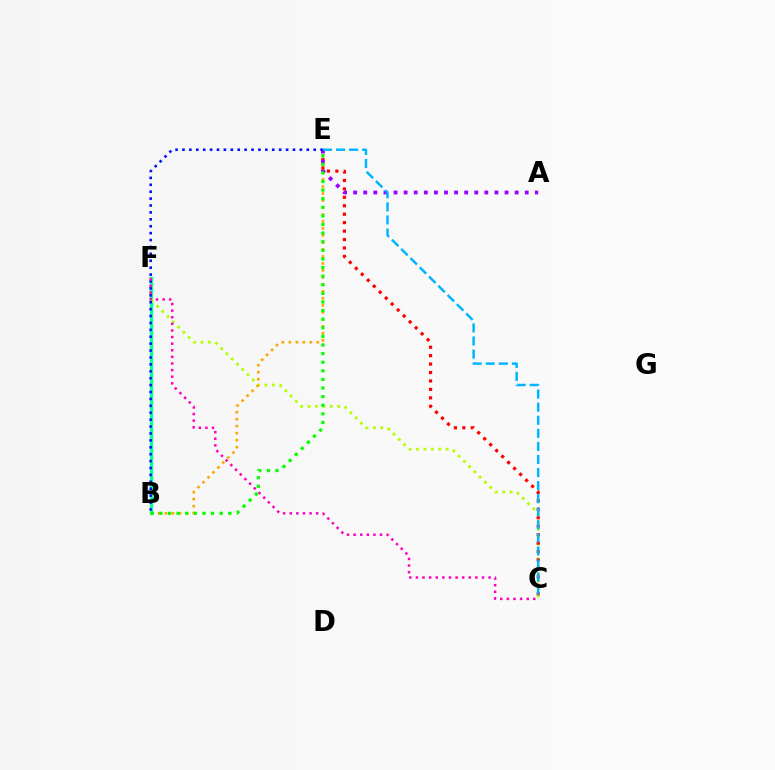{('B', 'F'): [{'color': '#00ff9d', 'line_style': 'solid', 'thickness': 2.37}], ('C', 'F'): [{'color': '#b3ff00', 'line_style': 'dotted', 'thickness': 2.01}, {'color': '#ff00bd', 'line_style': 'dotted', 'thickness': 1.8}], ('B', 'E'): [{'color': '#ffa500', 'line_style': 'dotted', 'thickness': 1.9}, {'color': '#0010ff', 'line_style': 'dotted', 'thickness': 1.88}, {'color': '#08ff00', 'line_style': 'dotted', 'thickness': 2.34}], ('C', 'E'): [{'color': '#ff0000', 'line_style': 'dotted', 'thickness': 2.29}, {'color': '#00b5ff', 'line_style': 'dashed', 'thickness': 1.78}], ('A', 'E'): [{'color': '#9b00ff', 'line_style': 'dotted', 'thickness': 2.74}]}